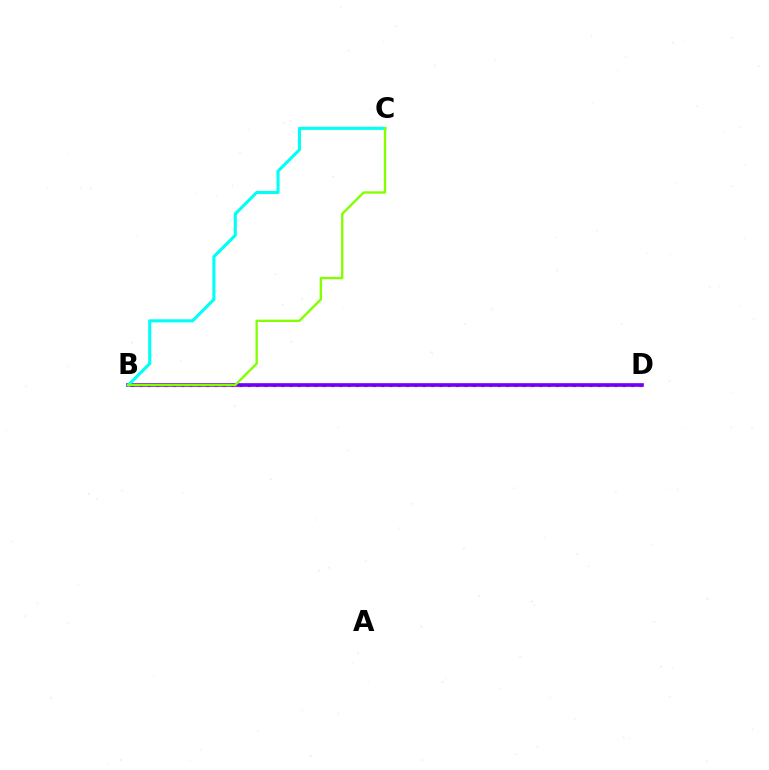{('B', 'D'): [{'color': '#ff0000', 'line_style': 'dotted', 'thickness': 2.26}, {'color': '#7200ff', 'line_style': 'solid', 'thickness': 2.63}], ('B', 'C'): [{'color': '#00fff6', 'line_style': 'solid', 'thickness': 2.23}, {'color': '#84ff00', 'line_style': 'solid', 'thickness': 1.7}]}